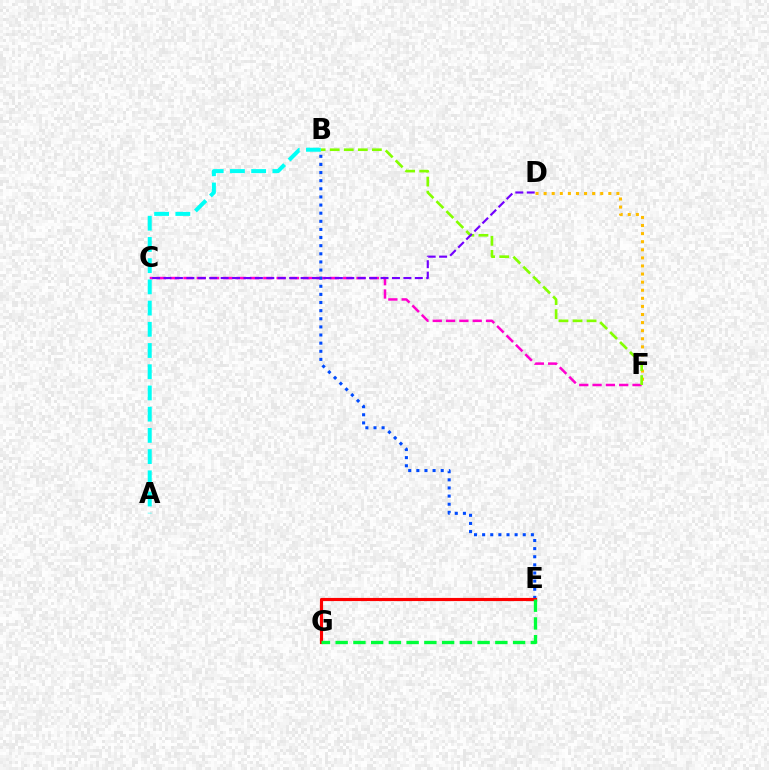{('C', 'F'): [{'color': '#ff00cf', 'line_style': 'dashed', 'thickness': 1.81}], ('A', 'B'): [{'color': '#00fff6', 'line_style': 'dashed', 'thickness': 2.88}], ('D', 'F'): [{'color': '#ffbd00', 'line_style': 'dotted', 'thickness': 2.2}], ('B', 'E'): [{'color': '#004bff', 'line_style': 'dotted', 'thickness': 2.21}], ('E', 'G'): [{'color': '#ff0000', 'line_style': 'solid', 'thickness': 2.26}, {'color': '#00ff39', 'line_style': 'dashed', 'thickness': 2.41}], ('B', 'F'): [{'color': '#84ff00', 'line_style': 'dashed', 'thickness': 1.91}], ('C', 'D'): [{'color': '#7200ff', 'line_style': 'dashed', 'thickness': 1.55}]}